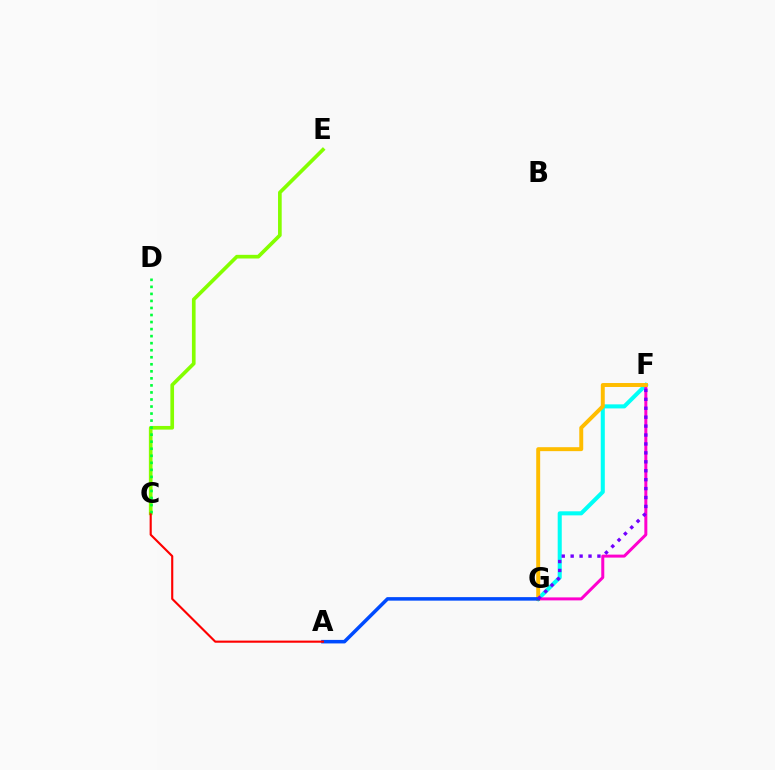{('F', 'G'): [{'color': '#00fff6', 'line_style': 'solid', 'thickness': 2.92}, {'color': '#ff00cf', 'line_style': 'solid', 'thickness': 2.16}, {'color': '#ffbd00', 'line_style': 'solid', 'thickness': 2.84}, {'color': '#7200ff', 'line_style': 'dotted', 'thickness': 2.43}], ('C', 'E'): [{'color': '#84ff00', 'line_style': 'solid', 'thickness': 2.64}], ('A', 'G'): [{'color': '#004bff', 'line_style': 'solid', 'thickness': 2.54}], ('A', 'C'): [{'color': '#ff0000', 'line_style': 'solid', 'thickness': 1.53}], ('C', 'D'): [{'color': '#00ff39', 'line_style': 'dotted', 'thickness': 1.91}]}